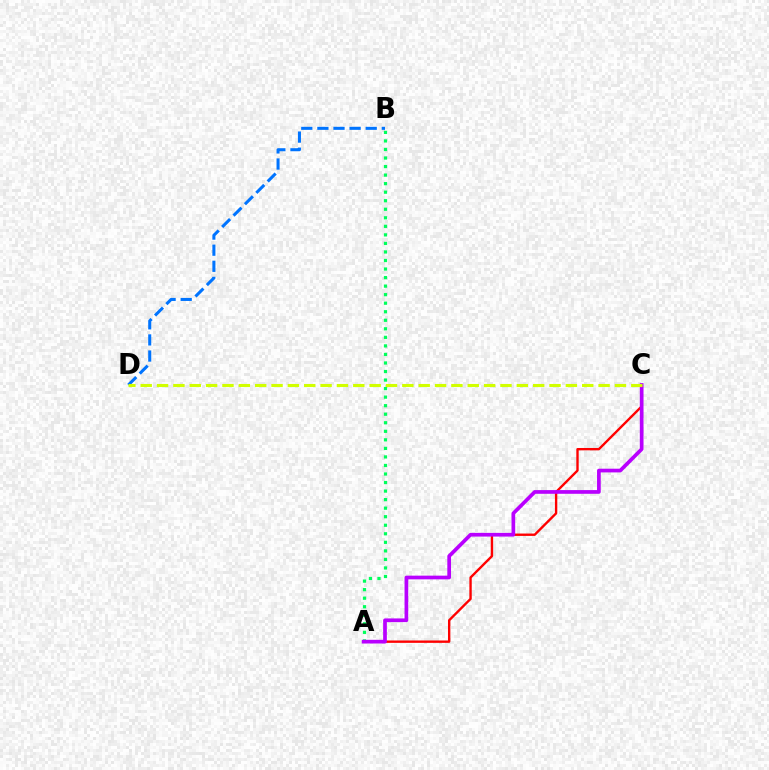{('A', 'C'): [{'color': '#ff0000', 'line_style': 'solid', 'thickness': 1.7}, {'color': '#b900ff', 'line_style': 'solid', 'thickness': 2.66}], ('A', 'B'): [{'color': '#00ff5c', 'line_style': 'dotted', 'thickness': 2.32}], ('B', 'D'): [{'color': '#0074ff', 'line_style': 'dashed', 'thickness': 2.19}], ('C', 'D'): [{'color': '#d1ff00', 'line_style': 'dashed', 'thickness': 2.22}]}